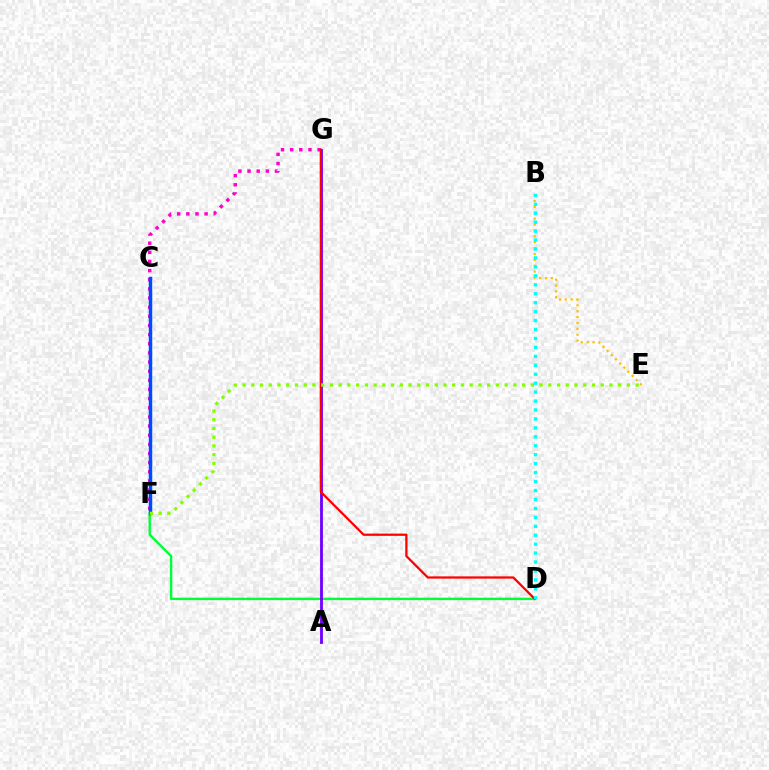{('D', 'F'): [{'color': '#00ff39', 'line_style': 'solid', 'thickness': 1.72}], ('A', 'G'): [{'color': '#7200ff', 'line_style': 'solid', 'thickness': 2.04}], ('F', 'G'): [{'color': '#ff00cf', 'line_style': 'dotted', 'thickness': 2.48}], ('C', 'F'): [{'color': '#004bff', 'line_style': 'solid', 'thickness': 2.49}], ('D', 'G'): [{'color': '#ff0000', 'line_style': 'solid', 'thickness': 1.62}], ('B', 'E'): [{'color': '#ffbd00', 'line_style': 'dotted', 'thickness': 1.6}], ('B', 'D'): [{'color': '#00fff6', 'line_style': 'dotted', 'thickness': 2.43}], ('E', 'F'): [{'color': '#84ff00', 'line_style': 'dotted', 'thickness': 2.37}]}